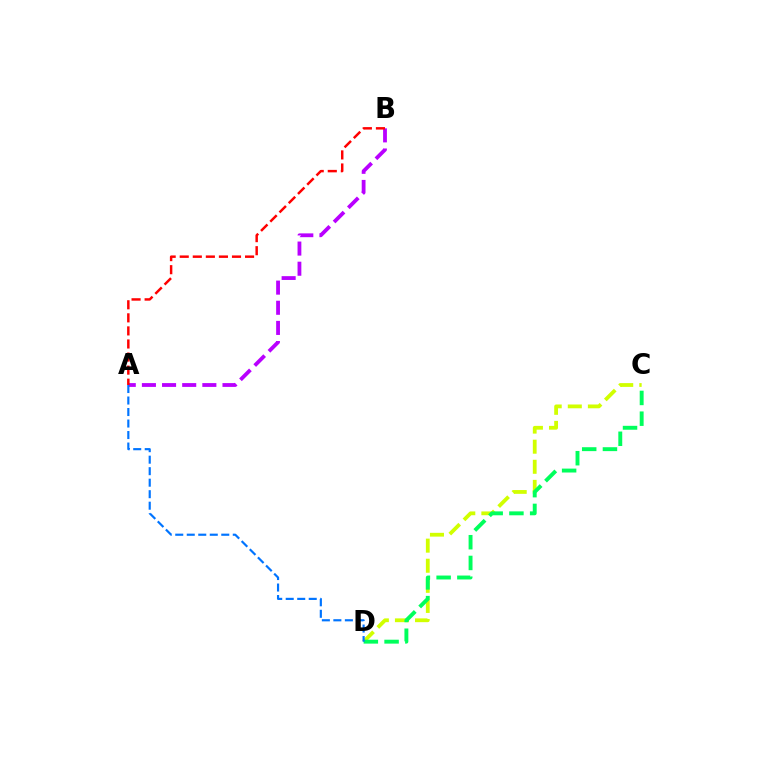{('A', 'B'): [{'color': '#b900ff', 'line_style': 'dashed', 'thickness': 2.74}, {'color': '#ff0000', 'line_style': 'dashed', 'thickness': 1.78}], ('C', 'D'): [{'color': '#d1ff00', 'line_style': 'dashed', 'thickness': 2.73}, {'color': '#00ff5c', 'line_style': 'dashed', 'thickness': 2.82}], ('A', 'D'): [{'color': '#0074ff', 'line_style': 'dashed', 'thickness': 1.56}]}